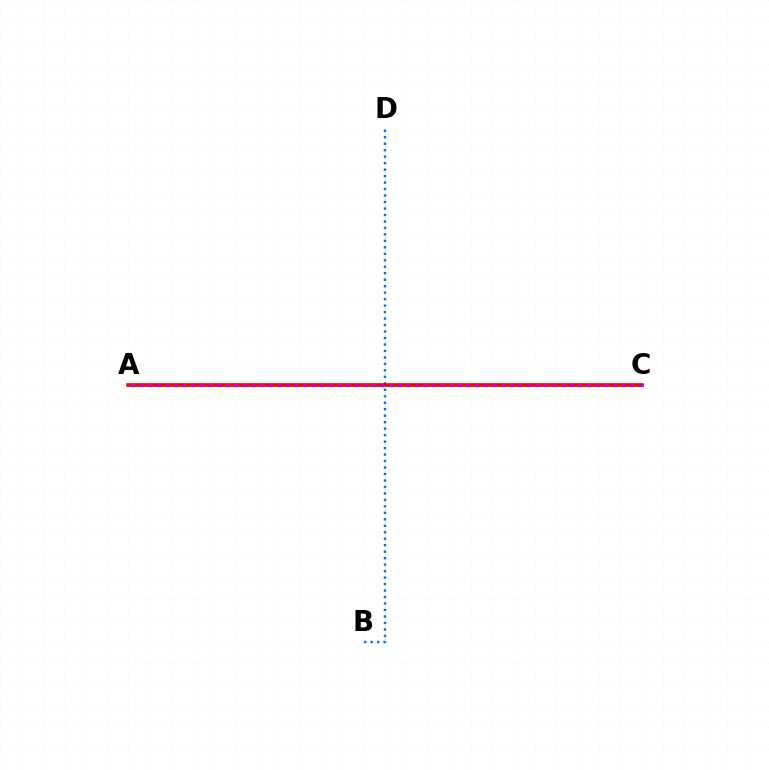{('A', 'C'): [{'color': '#d1ff00', 'line_style': 'dashed', 'thickness': 2.7}, {'color': '#00ff5c', 'line_style': 'solid', 'thickness': 2.03}, {'color': '#ff0000', 'line_style': 'solid', 'thickness': 2.58}, {'color': '#b900ff', 'line_style': 'dotted', 'thickness': 2.34}], ('B', 'D'): [{'color': '#0074ff', 'line_style': 'dotted', 'thickness': 1.76}]}